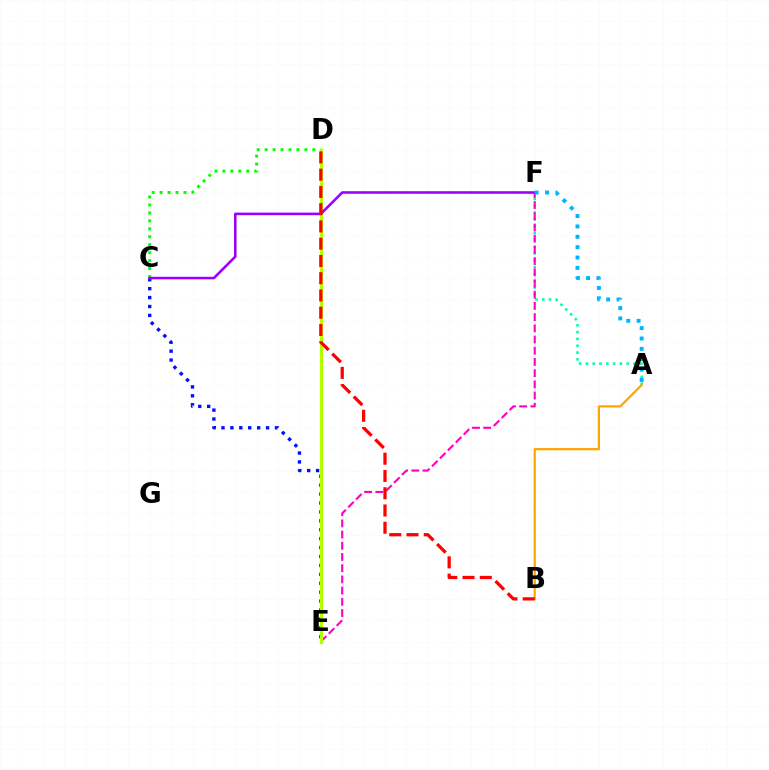{('A', 'F'): [{'color': '#00ff9d', 'line_style': 'dotted', 'thickness': 1.85}, {'color': '#00b5ff', 'line_style': 'dotted', 'thickness': 2.82}], ('E', 'F'): [{'color': '#ff00bd', 'line_style': 'dashed', 'thickness': 1.52}], ('C', 'D'): [{'color': '#08ff00', 'line_style': 'dotted', 'thickness': 2.16}], ('C', 'E'): [{'color': '#0010ff', 'line_style': 'dotted', 'thickness': 2.42}], ('D', 'E'): [{'color': '#b3ff00', 'line_style': 'solid', 'thickness': 2.36}], ('C', 'F'): [{'color': '#9b00ff', 'line_style': 'solid', 'thickness': 1.86}], ('A', 'B'): [{'color': '#ffa500', 'line_style': 'solid', 'thickness': 1.6}], ('B', 'D'): [{'color': '#ff0000', 'line_style': 'dashed', 'thickness': 2.34}]}